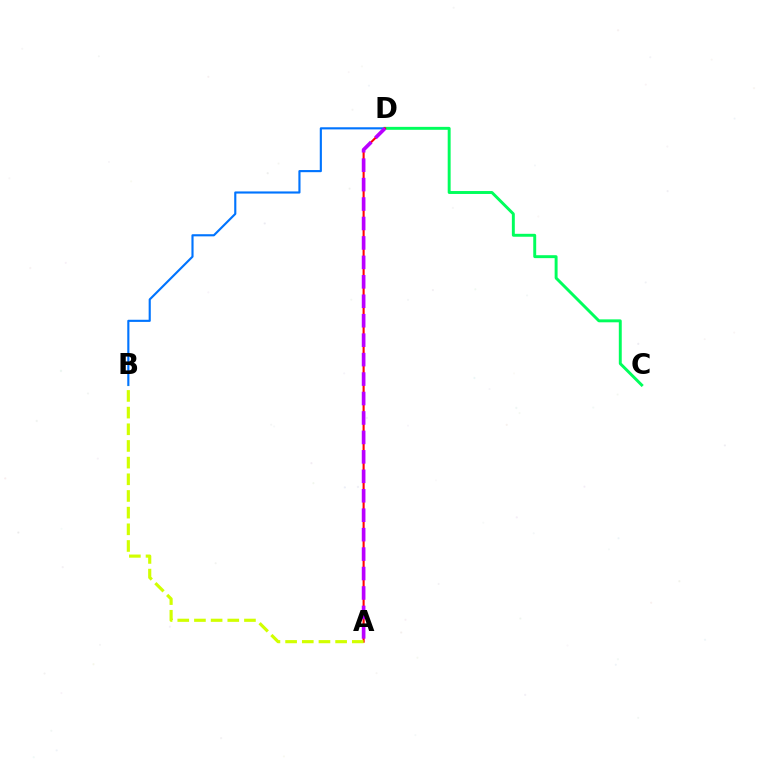{('B', 'D'): [{'color': '#0074ff', 'line_style': 'solid', 'thickness': 1.54}], ('C', 'D'): [{'color': '#00ff5c', 'line_style': 'solid', 'thickness': 2.11}], ('A', 'D'): [{'color': '#ff0000', 'line_style': 'solid', 'thickness': 1.5}, {'color': '#b900ff', 'line_style': 'dashed', 'thickness': 2.64}], ('A', 'B'): [{'color': '#d1ff00', 'line_style': 'dashed', 'thickness': 2.26}]}